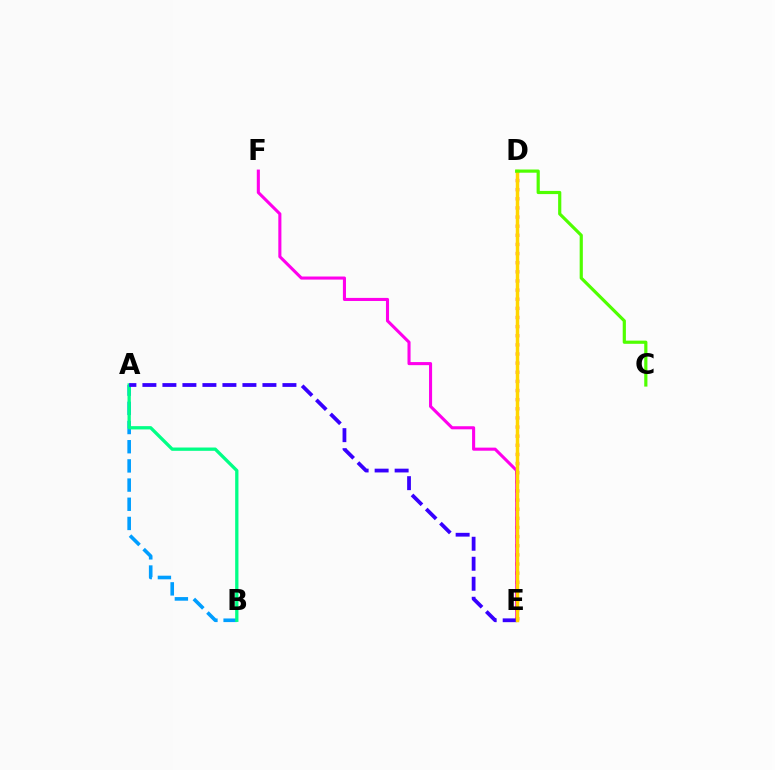{('A', 'B'): [{'color': '#009eff', 'line_style': 'dashed', 'thickness': 2.61}, {'color': '#00ff86', 'line_style': 'solid', 'thickness': 2.37}], ('E', 'F'): [{'color': '#ff00ed', 'line_style': 'solid', 'thickness': 2.22}], ('A', 'E'): [{'color': '#3700ff', 'line_style': 'dashed', 'thickness': 2.72}], ('D', 'E'): [{'color': '#ff0000', 'line_style': 'dotted', 'thickness': 2.48}, {'color': '#ffd500', 'line_style': 'solid', 'thickness': 2.5}], ('C', 'D'): [{'color': '#4fff00', 'line_style': 'solid', 'thickness': 2.29}]}